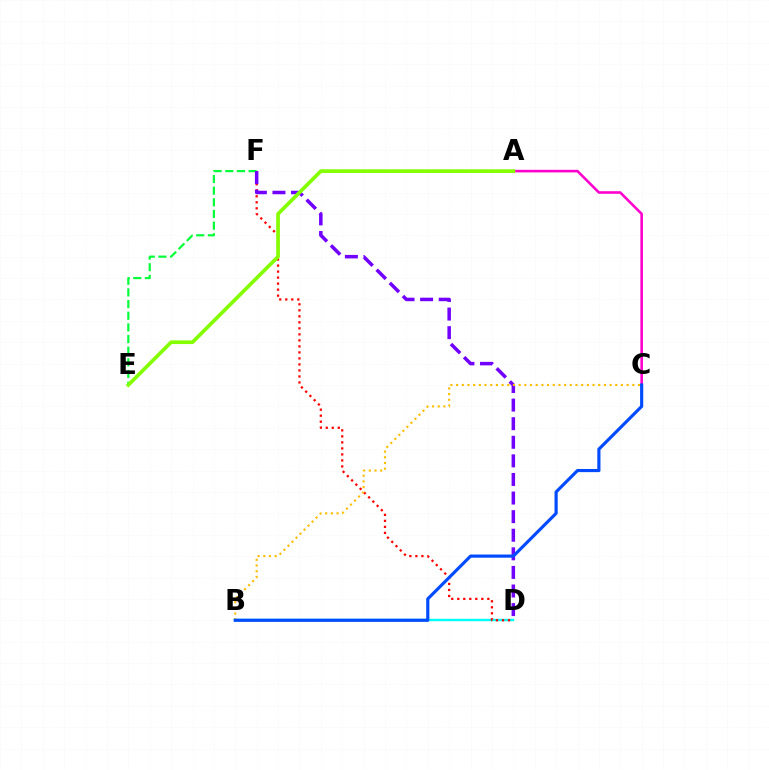{('B', 'D'): [{'color': '#00fff6', 'line_style': 'solid', 'thickness': 1.74}], ('D', 'F'): [{'color': '#ff0000', 'line_style': 'dotted', 'thickness': 1.63}, {'color': '#7200ff', 'line_style': 'dashed', 'thickness': 2.53}], ('E', 'F'): [{'color': '#00ff39', 'line_style': 'dashed', 'thickness': 1.58}], ('A', 'C'): [{'color': '#ff00cf', 'line_style': 'solid', 'thickness': 1.87}], ('B', 'C'): [{'color': '#ffbd00', 'line_style': 'dotted', 'thickness': 1.54}, {'color': '#004bff', 'line_style': 'solid', 'thickness': 2.27}], ('A', 'E'): [{'color': '#84ff00', 'line_style': 'solid', 'thickness': 2.64}]}